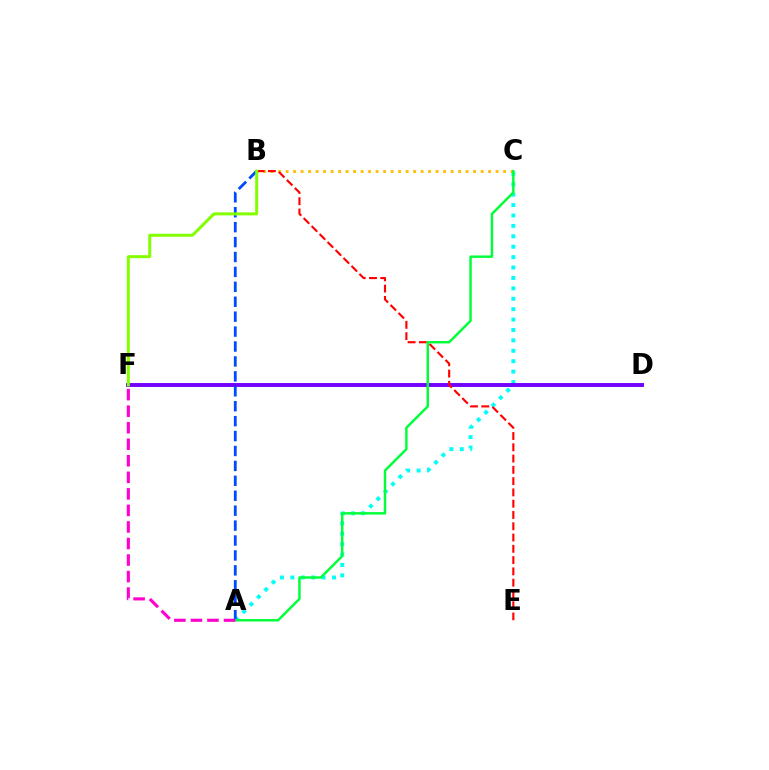{('A', 'C'): [{'color': '#00fff6', 'line_style': 'dotted', 'thickness': 2.83}, {'color': '#00ff39', 'line_style': 'solid', 'thickness': 1.77}], ('D', 'F'): [{'color': '#7200ff', 'line_style': 'solid', 'thickness': 2.82}], ('B', 'C'): [{'color': '#ffbd00', 'line_style': 'dotted', 'thickness': 2.04}], ('A', 'B'): [{'color': '#004bff', 'line_style': 'dashed', 'thickness': 2.03}], ('B', 'E'): [{'color': '#ff0000', 'line_style': 'dashed', 'thickness': 1.53}], ('B', 'F'): [{'color': '#84ff00', 'line_style': 'solid', 'thickness': 2.16}], ('A', 'F'): [{'color': '#ff00cf', 'line_style': 'dashed', 'thickness': 2.25}]}